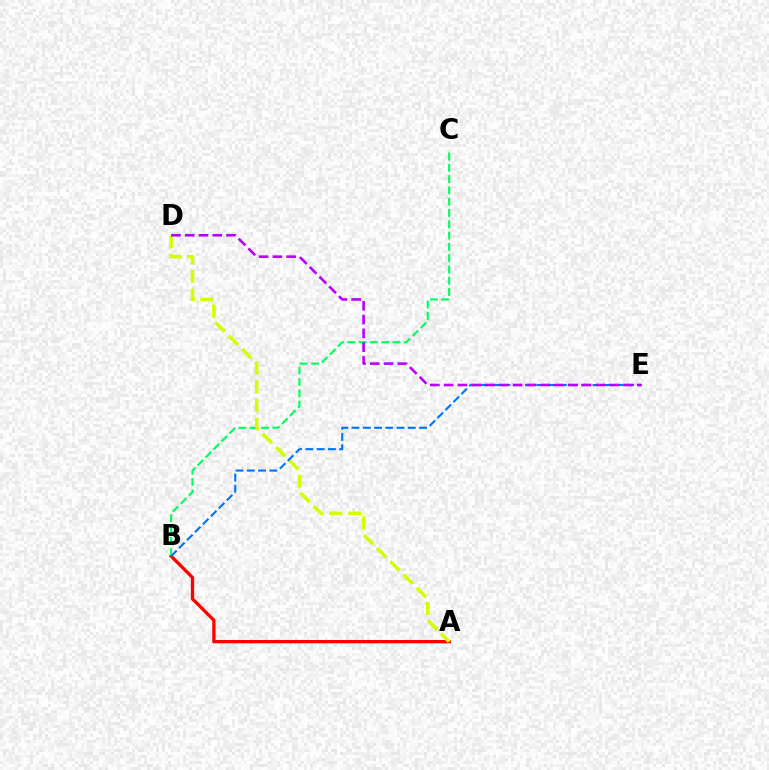{('A', 'B'): [{'color': '#ff0000', 'line_style': 'solid', 'thickness': 2.37}], ('B', 'C'): [{'color': '#00ff5c', 'line_style': 'dashed', 'thickness': 1.53}], ('A', 'D'): [{'color': '#d1ff00', 'line_style': 'dashed', 'thickness': 2.54}], ('B', 'E'): [{'color': '#0074ff', 'line_style': 'dashed', 'thickness': 1.53}], ('D', 'E'): [{'color': '#b900ff', 'line_style': 'dashed', 'thickness': 1.87}]}